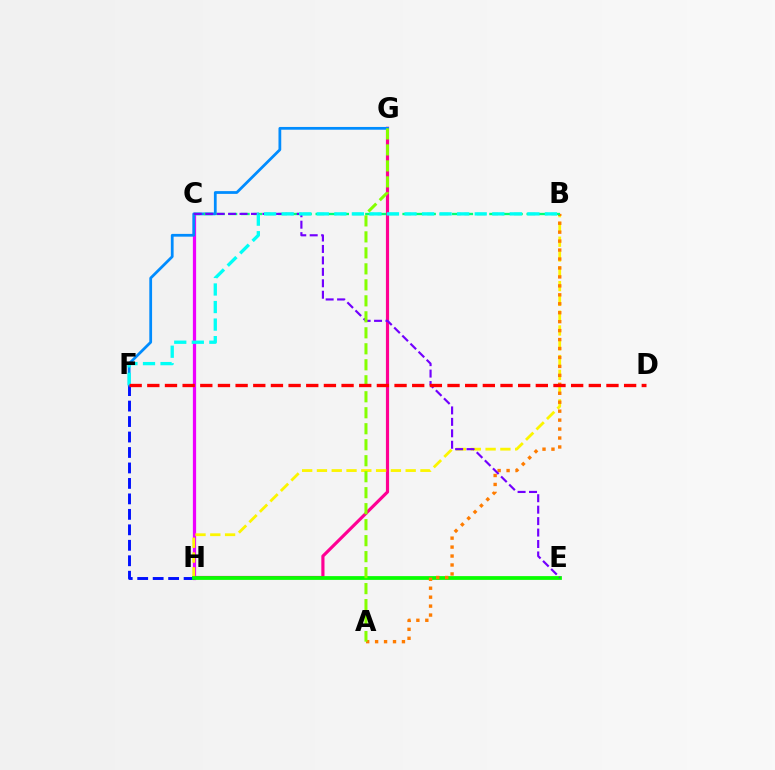{('C', 'H'): [{'color': '#ee00ff', 'line_style': 'solid', 'thickness': 2.33}], ('G', 'H'): [{'color': '#ff0094', 'line_style': 'solid', 'thickness': 2.27}], ('B', 'H'): [{'color': '#fcf500', 'line_style': 'dashed', 'thickness': 2.01}], ('F', 'H'): [{'color': '#0010ff', 'line_style': 'dashed', 'thickness': 2.1}], ('F', 'G'): [{'color': '#008cff', 'line_style': 'solid', 'thickness': 1.99}], ('E', 'H'): [{'color': '#08ff00', 'line_style': 'solid', 'thickness': 2.71}], ('A', 'B'): [{'color': '#ff7c00', 'line_style': 'dotted', 'thickness': 2.43}], ('B', 'C'): [{'color': '#00ff74', 'line_style': 'dashed', 'thickness': 1.69}], ('C', 'E'): [{'color': '#7200ff', 'line_style': 'dashed', 'thickness': 1.55}], ('B', 'F'): [{'color': '#00fff6', 'line_style': 'dashed', 'thickness': 2.38}], ('A', 'G'): [{'color': '#84ff00', 'line_style': 'dashed', 'thickness': 2.17}], ('D', 'F'): [{'color': '#ff0000', 'line_style': 'dashed', 'thickness': 2.4}]}